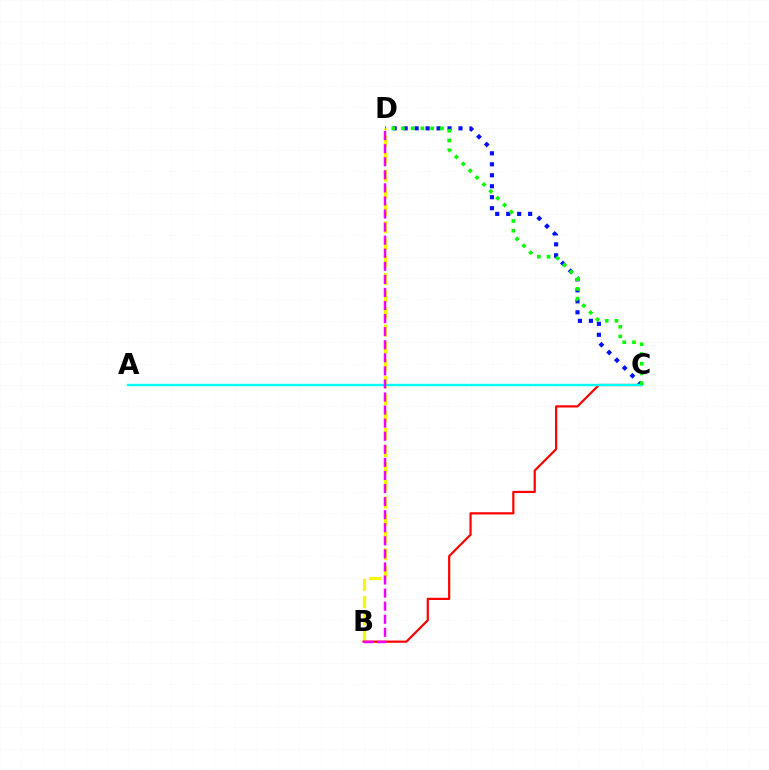{('C', 'D'): [{'color': '#0010ff', 'line_style': 'dotted', 'thickness': 2.98}, {'color': '#08ff00', 'line_style': 'dotted', 'thickness': 2.64}], ('B', 'D'): [{'color': '#fcf500', 'line_style': 'dashed', 'thickness': 2.34}, {'color': '#ee00ff', 'line_style': 'dashed', 'thickness': 1.78}], ('B', 'C'): [{'color': '#ff0000', 'line_style': 'solid', 'thickness': 1.59}], ('A', 'C'): [{'color': '#00fff6', 'line_style': 'solid', 'thickness': 1.73}]}